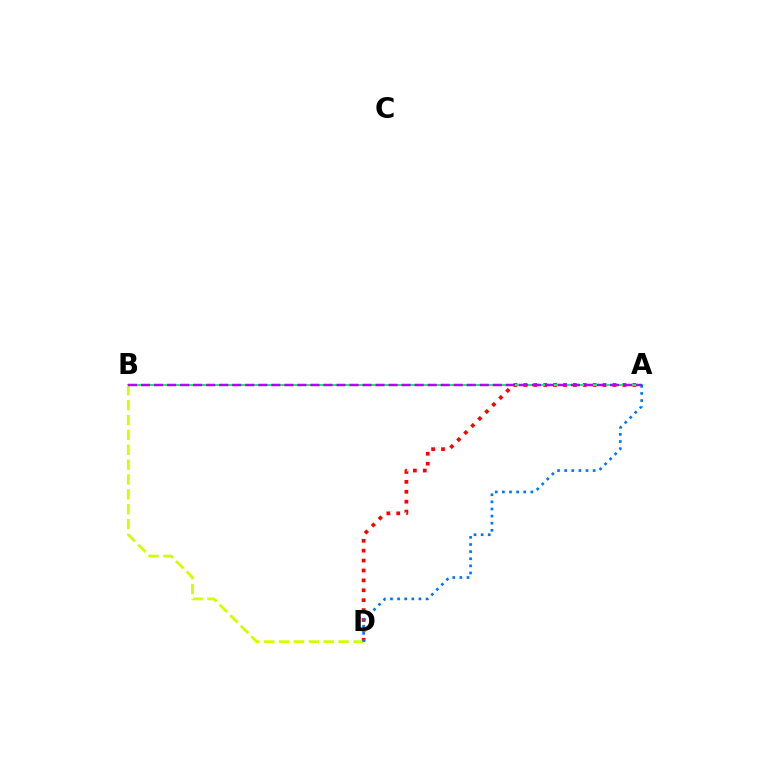{('A', 'D'): [{'color': '#ff0000', 'line_style': 'dotted', 'thickness': 2.69}, {'color': '#0074ff', 'line_style': 'dotted', 'thickness': 1.93}], ('A', 'B'): [{'color': '#00ff5c', 'line_style': 'solid', 'thickness': 1.5}, {'color': '#b900ff', 'line_style': 'dashed', 'thickness': 1.77}], ('B', 'D'): [{'color': '#d1ff00', 'line_style': 'dashed', 'thickness': 2.02}]}